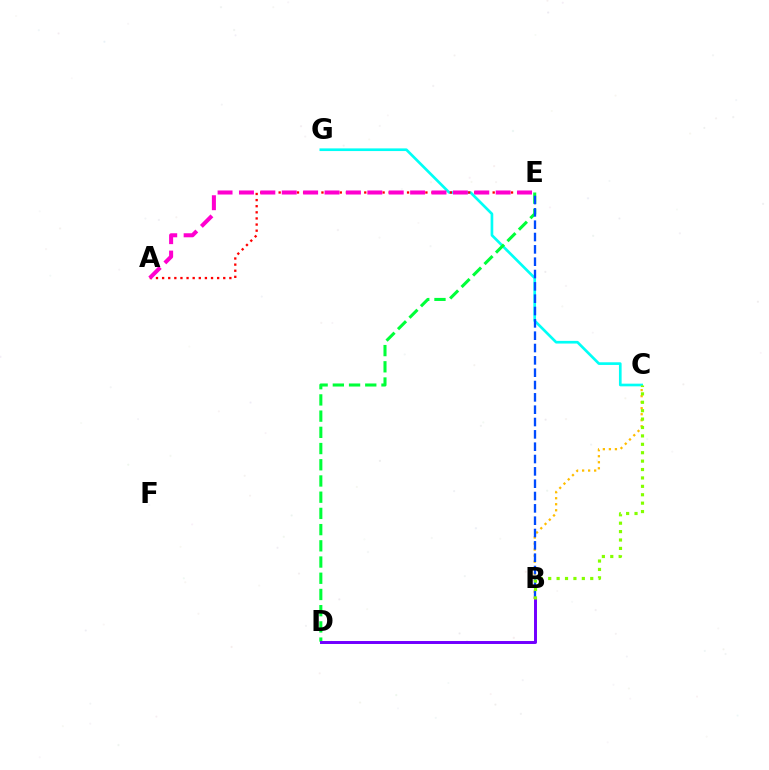{('C', 'G'): [{'color': '#00fff6', 'line_style': 'solid', 'thickness': 1.92}], ('D', 'E'): [{'color': '#00ff39', 'line_style': 'dashed', 'thickness': 2.2}], ('B', 'C'): [{'color': '#ffbd00', 'line_style': 'dotted', 'thickness': 1.64}, {'color': '#84ff00', 'line_style': 'dotted', 'thickness': 2.28}], ('B', 'D'): [{'color': '#7200ff', 'line_style': 'solid', 'thickness': 2.14}], ('B', 'E'): [{'color': '#004bff', 'line_style': 'dashed', 'thickness': 1.68}], ('A', 'E'): [{'color': '#ff0000', 'line_style': 'dotted', 'thickness': 1.66}, {'color': '#ff00cf', 'line_style': 'dashed', 'thickness': 2.91}]}